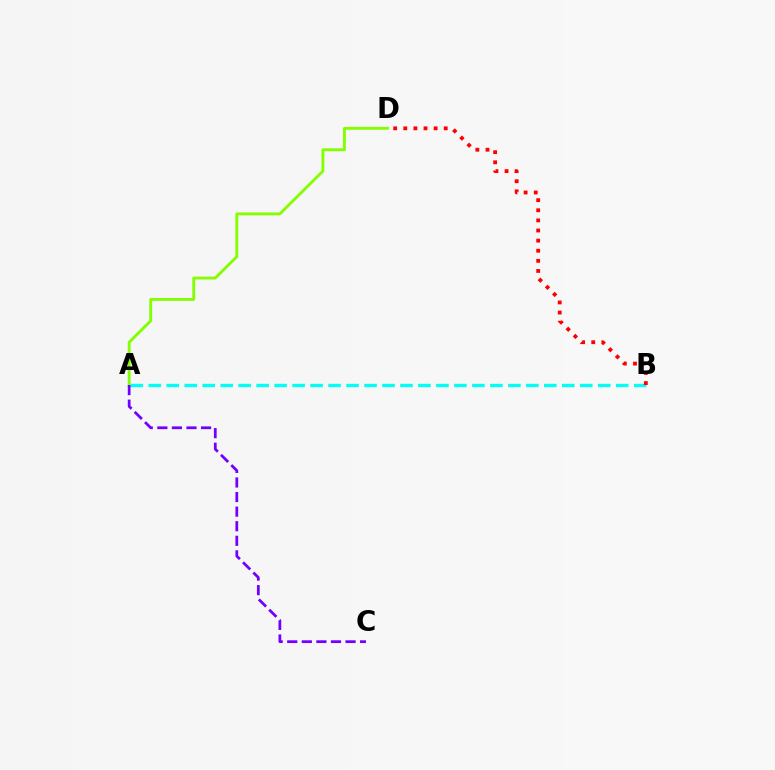{('A', 'D'): [{'color': '#84ff00', 'line_style': 'solid', 'thickness': 2.07}], ('A', 'B'): [{'color': '#00fff6', 'line_style': 'dashed', 'thickness': 2.44}], ('B', 'D'): [{'color': '#ff0000', 'line_style': 'dotted', 'thickness': 2.75}], ('A', 'C'): [{'color': '#7200ff', 'line_style': 'dashed', 'thickness': 1.98}]}